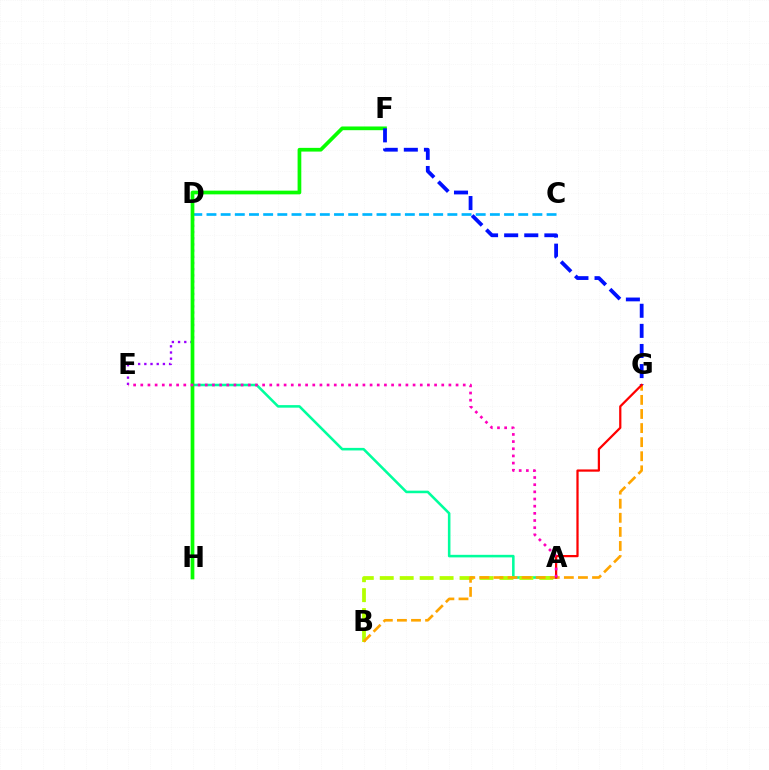{('A', 'D'): [{'color': '#00ff9d', 'line_style': 'solid', 'thickness': 1.84}], ('C', 'D'): [{'color': '#00b5ff', 'line_style': 'dashed', 'thickness': 1.93}], ('D', 'E'): [{'color': '#9b00ff', 'line_style': 'dotted', 'thickness': 1.68}], ('F', 'H'): [{'color': '#08ff00', 'line_style': 'solid', 'thickness': 2.67}], ('F', 'G'): [{'color': '#0010ff', 'line_style': 'dashed', 'thickness': 2.73}], ('A', 'B'): [{'color': '#b3ff00', 'line_style': 'dashed', 'thickness': 2.71}], ('B', 'G'): [{'color': '#ffa500', 'line_style': 'dashed', 'thickness': 1.91}], ('A', 'G'): [{'color': '#ff0000', 'line_style': 'solid', 'thickness': 1.61}], ('A', 'E'): [{'color': '#ff00bd', 'line_style': 'dotted', 'thickness': 1.95}]}